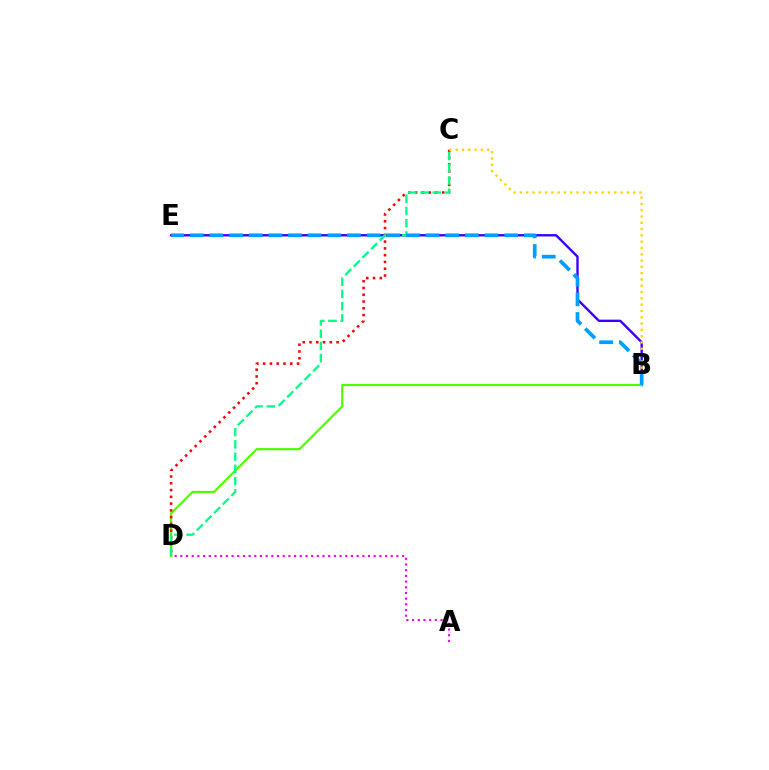{('B', 'E'): [{'color': '#3700ff', 'line_style': 'solid', 'thickness': 1.7}, {'color': '#009eff', 'line_style': 'dashed', 'thickness': 2.67}], ('B', 'D'): [{'color': '#4fff00', 'line_style': 'solid', 'thickness': 1.58}], ('C', 'D'): [{'color': '#ff0000', 'line_style': 'dotted', 'thickness': 1.84}, {'color': '#00ff86', 'line_style': 'dashed', 'thickness': 1.66}], ('B', 'C'): [{'color': '#ffd500', 'line_style': 'dotted', 'thickness': 1.71}], ('A', 'D'): [{'color': '#ff00ed', 'line_style': 'dotted', 'thickness': 1.55}]}